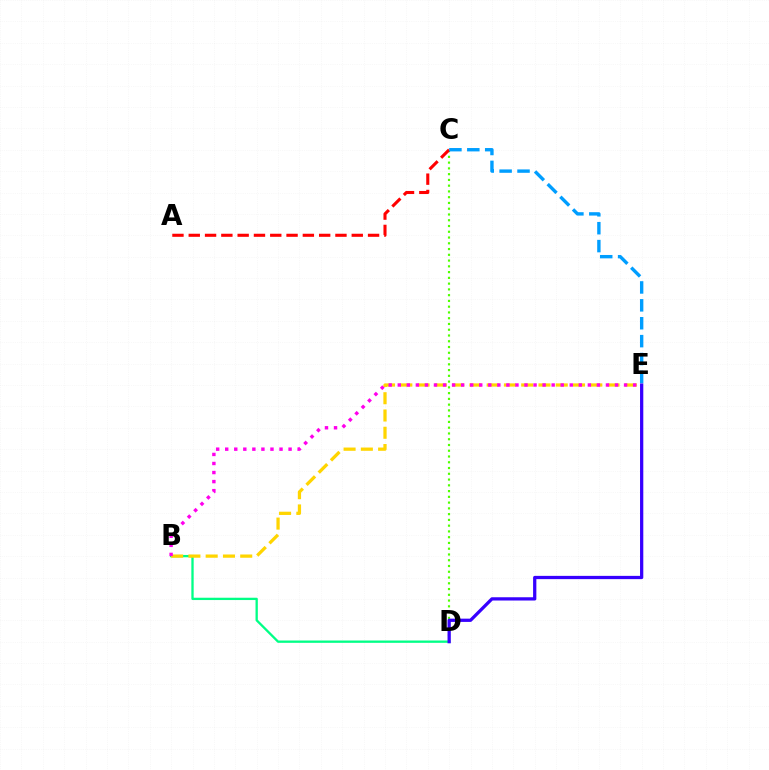{('B', 'D'): [{'color': '#00ff86', 'line_style': 'solid', 'thickness': 1.67}], ('C', 'D'): [{'color': '#4fff00', 'line_style': 'dotted', 'thickness': 1.57}], ('A', 'C'): [{'color': '#ff0000', 'line_style': 'dashed', 'thickness': 2.21}], ('B', 'E'): [{'color': '#ffd500', 'line_style': 'dashed', 'thickness': 2.35}, {'color': '#ff00ed', 'line_style': 'dotted', 'thickness': 2.46}], ('D', 'E'): [{'color': '#3700ff', 'line_style': 'solid', 'thickness': 2.35}], ('C', 'E'): [{'color': '#009eff', 'line_style': 'dashed', 'thickness': 2.43}]}